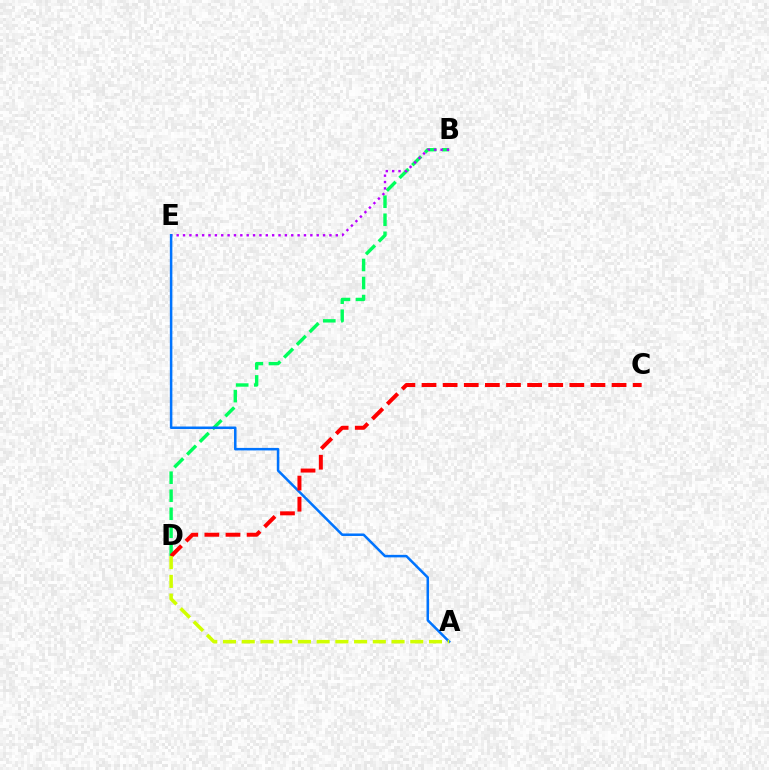{('B', 'D'): [{'color': '#00ff5c', 'line_style': 'dashed', 'thickness': 2.45}], ('B', 'E'): [{'color': '#b900ff', 'line_style': 'dotted', 'thickness': 1.73}], ('A', 'E'): [{'color': '#0074ff', 'line_style': 'solid', 'thickness': 1.81}], ('C', 'D'): [{'color': '#ff0000', 'line_style': 'dashed', 'thickness': 2.87}], ('A', 'D'): [{'color': '#d1ff00', 'line_style': 'dashed', 'thickness': 2.54}]}